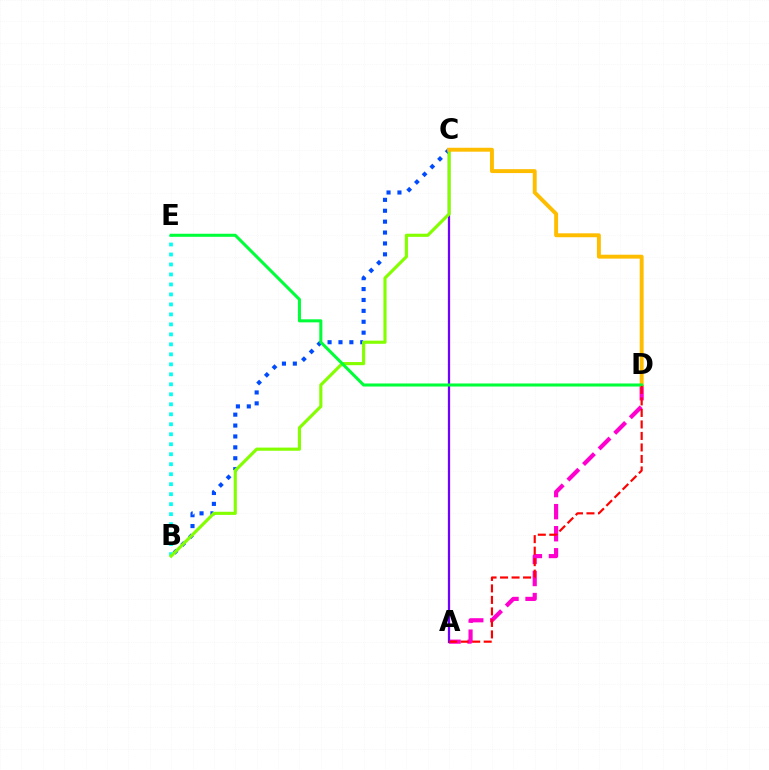{('B', 'E'): [{'color': '#00fff6', 'line_style': 'dotted', 'thickness': 2.71}], ('A', 'D'): [{'color': '#ff00cf', 'line_style': 'dashed', 'thickness': 3.0}, {'color': '#ff0000', 'line_style': 'dashed', 'thickness': 1.56}], ('B', 'C'): [{'color': '#004bff', 'line_style': 'dotted', 'thickness': 2.96}, {'color': '#84ff00', 'line_style': 'solid', 'thickness': 2.26}], ('A', 'C'): [{'color': '#7200ff', 'line_style': 'solid', 'thickness': 1.63}], ('C', 'D'): [{'color': '#ffbd00', 'line_style': 'solid', 'thickness': 2.82}], ('D', 'E'): [{'color': '#00ff39', 'line_style': 'solid', 'thickness': 2.2}]}